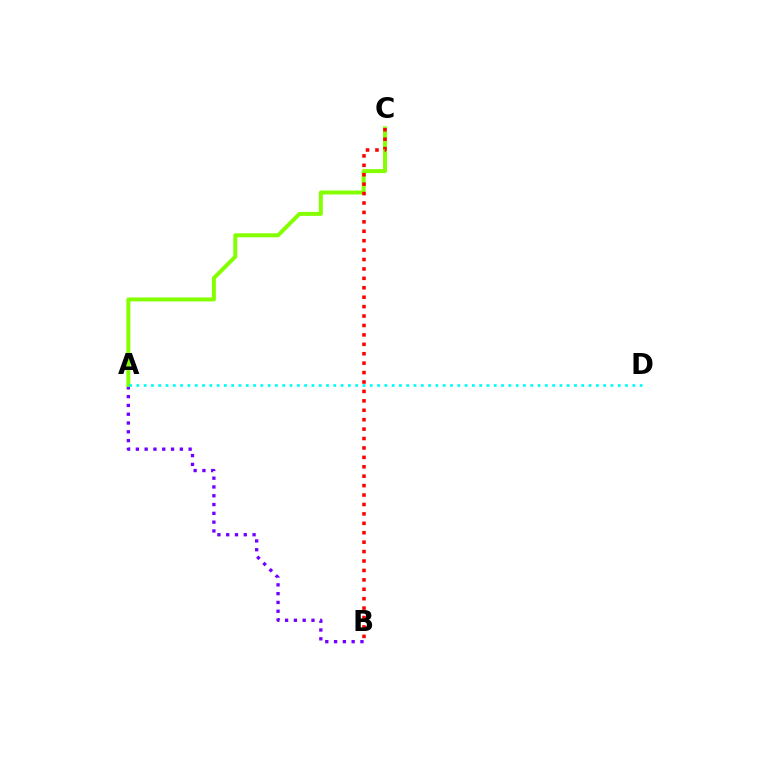{('A', 'B'): [{'color': '#7200ff', 'line_style': 'dotted', 'thickness': 2.39}], ('A', 'C'): [{'color': '#84ff00', 'line_style': 'solid', 'thickness': 2.86}], ('B', 'C'): [{'color': '#ff0000', 'line_style': 'dotted', 'thickness': 2.56}], ('A', 'D'): [{'color': '#00fff6', 'line_style': 'dotted', 'thickness': 1.98}]}